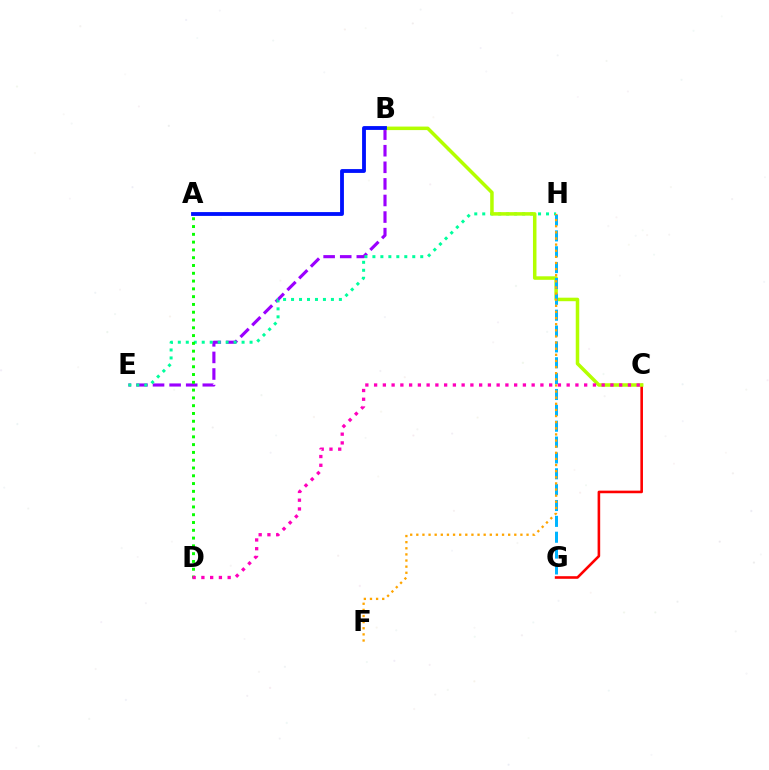{('C', 'G'): [{'color': '#ff0000', 'line_style': 'solid', 'thickness': 1.87}], ('B', 'E'): [{'color': '#9b00ff', 'line_style': 'dashed', 'thickness': 2.25}], ('E', 'H'): [{'color': '#00ff9d', 'line_style': 'dotted', 'thickness': 2.17}], ('B', 'C'): [{'color': '#b3ff00', 'line_style': 'solid', 'thickness': 2.53}], ('A', 'D'): [{'color': '#08ff00', 'line_style': 'dotted', 'thickness': 2.12}], ('G', 'H'): [{'color': '#00b5ff', 'line_style': 'dashed', 'thickness': 2.15}], ('C', 'D'): [{'color': '#ff00bd', 'line_style': 'dotted', 'thickness': 2.38}], ('F', 'H'): [{'color': '#ffa500', 'line_style': 'dotted', 'thickness': 1.66}], ('A', 'B'): [{'color': '#0010ff', 'line_style': 'solid', 'thickness': 2.76}]}